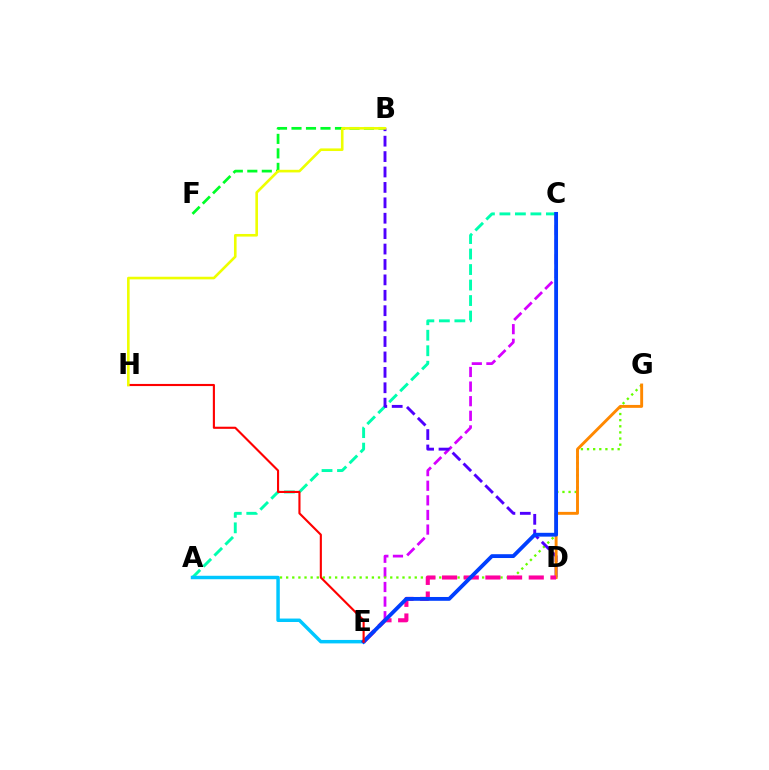{('C', 'E'): [{'color': '#d600ff', 'line_style': 'dashed', 'thickness': 1.98}, {'color': '#003fff', 'line_style': 'solid', 'thickness': 2.75}], ('B', 'F'): [{'color': '#00ff27', 'line_style': 'dashed', 'thickness': 1.97}], ('A', 'C'): [{'color': '#00ffaf', 'line_style': 'dashed', 'thickness': 2.11}], ('A', 'G'): [{'color': '#66ff00', 'line_style': 'dotted', 'thickness': 1.66}], ('A', 'E'): [{'color': '#00c7ff', 'line_style': 'solid', 'thickness': 2.49}], ('B', 'D'): [{'color': '#4f00ff', 'line_style': 'dashed', 'thickness': 2.09}], ('D', 'G'): [{'color': '#ff8800', 'line_style': 'solid', 'thickness': 2.1}], ('D', 'E'): [{'color': '#ff00a0', 'line_style': 'dashed', 'thickness': 2.94}], ('E', 'H'): [{'color': '#ff0000', 'line_style': 'solid', 'thickness': 1.53}], ('B', 'H'): [{'color': '#eeff00', 'line_style': 'solid', 'thickness': 1.89}]}